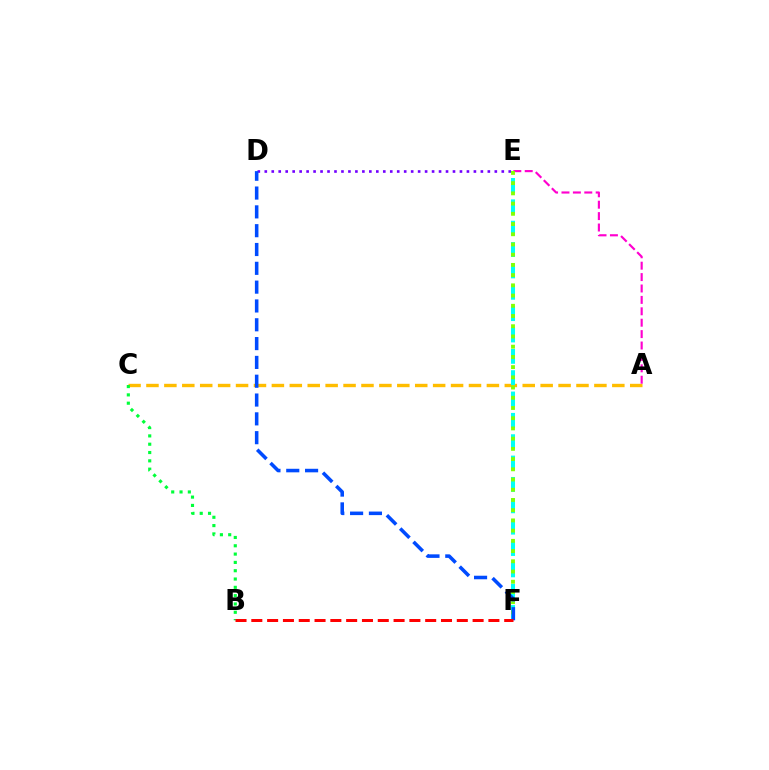{('A', 'C'): [{'color': '#ffbd00', 'line_style': 'dashed', 'thickness': 2.43}], ('D', 'E'): [{'color': '#7200ff', 'line_style': 'dotted', 'thickness': 1.89}], ('A', 'E'): [{'color': '#ff00cf', 'line_style': 'dashed', 'thickness': 1.55}], ('E', 'F'): [{'color': '#00fff6', 'line_style': 'dashed', 'thickness': 2.9}, {'color': '#84ff00', 'line_style': 'dotted', 'thickness': 2.78}], ('B', 'C'): [{'color': '#00ff39', 'line_style': 'dotted', 'thickness': 2.26}], ('D', 'F'): [{'color': '#004bff', 'line_style': 'dashed', 'thickness': 2.56}], ('B', 'F'): [{'color': '#ff0000', 'line_style': 'dashed', 'thickness': 2.15}]}